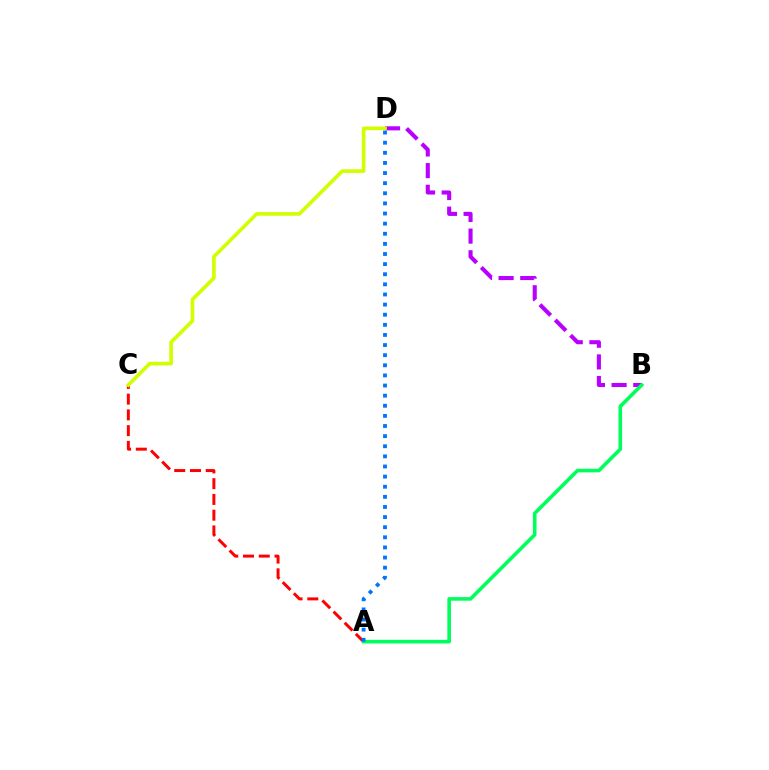{('A', 'C'): [{'color': '#ff0000', 'line_style': 'dashed', 'thickness': 2.14}], ('B', 'D'): [{'color': '#b900ff', 'line_style': 'dashed', 'thickness': 2.94}], ('C', 'D'): [{'color': '#d1ff00', 'line_style': 'solid', 'thickness': 2.62}], ('A', 'B'): [{'color': '#00ff5c', 'line_style': 'solid', 'thickness': 2.6}], ('A', 'D'): [{'color': '#0074ff', 'line_style': 'dotted', 'thickness': 2.75}]}